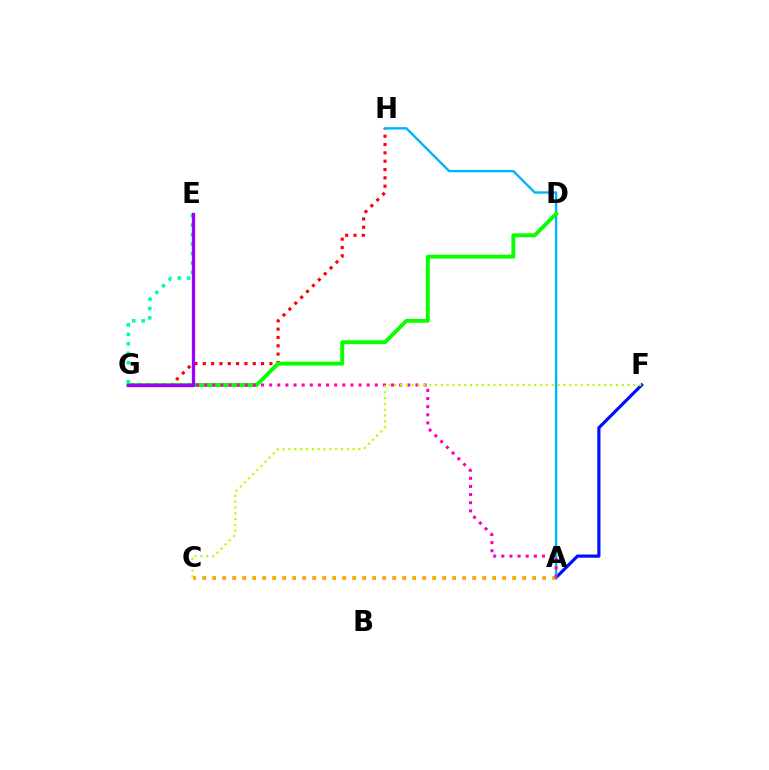{('G', 'H'): [{'color': '#ff0000', 'line_style': 'dotted', 'thickness': 2.26}], ('A', 'F'): [{'color': '#0010ff', 'line_style': 'solid', 'thickness': 2.29}], ('A', 'C'): [{'color': '#ffa500', 'line_style': 'dotted', 'thickness': 2.72}], ('A', 'H'): [{'color': '#00b5ff', 'line_style': 'solid', 'thickness': 1.71}], ('D', 'G'): [{'color': '#08ff00', 'line_style': 'solid', 'thickness': 2.8}], ('A', 'G'): [{'color': '#ff00bd', 'line_style': 'dotted', 'thickness': 2.21}], ('C', 'F'): [{'color': '#b3ff00', 'line_style': 'dotted', 'thickness': 1.58}], ('E', 'G'): [{'color': '#00ff9d', 'line_style': 'dotted', 'thickness': 2.57}, {'color': '#9b00ff', 'line_style': 'solid', 'thickness': 2.39}]}